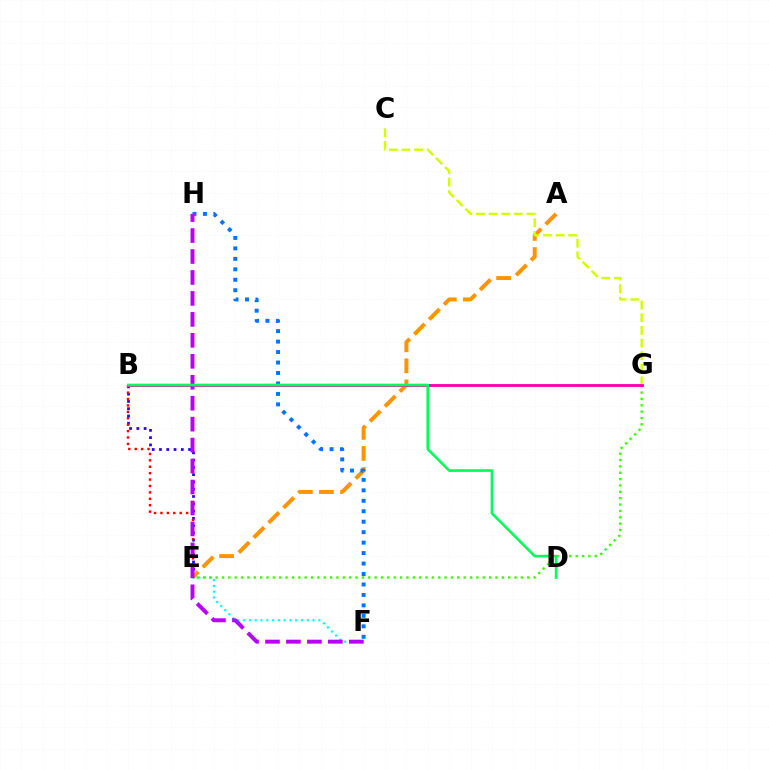{('B', 'E'): [{'color': '#2500ff', 'line_style': 'dotted', 'thickness': 1.98}, {'color': '#ff0000', 'line_style': 'dotted', 'thickness': 1.74}], ('E', 'F'): [{'color': '#00fff6', 'line_style': 'dotted', 'thickness': 1.57}], ('A', 'E'): [{'color': '#ff9400', 'line_style': 'dashed', 'thickness': 2.86}], ('C', 'G'): [{'color': '#d1ff00', 'line_style': 'dashed', 'thickness': 1.72}], ('F', 'H'): [{'color': '#0074ff', 'line_style': 'dotted', 'thickness': 2.84}, {'color': '#b900ff', 'line_style': 'dashed', 'thickness': 2.85}], ('E', 'G'): [{'color': '#3dff00', 'line_style': 'dotted', 'thickness': 1.73}], ('B', 'G'): [{'color': '#ff00ac', 'line_style': 'solid', 'thickness': 2.05}], ('B', 'D'): [{'color': '#00ff5c', 'line_style': 'solid', 'thickness': 1.92}]}